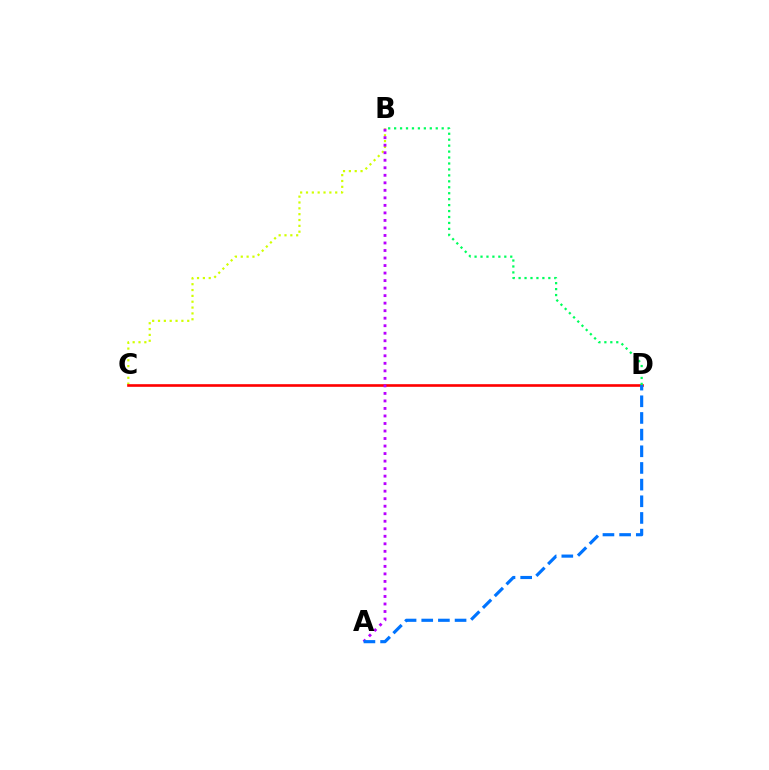{('B', 'C'): [{'color': '#d1ff00', 'line_style': 'dotted', 'thickness': 1.59}], ('C', 'D'): [{'color': '#ff0000', 'line_style': 'solid', 'thickness': 1.9}], ('B', 'D'): [{'color': '#00ff5c', 'line_style': 'dotted', 'thickness': 1.62}], ('A', 'B'): [{'color': '#b900ff', 'line_style': 'dotted', 'thickness': 2.04}], ('A', 'D'): [{'color': '#0074ff', 'line_style': 'dashed', 'thickness': 2.26}]}